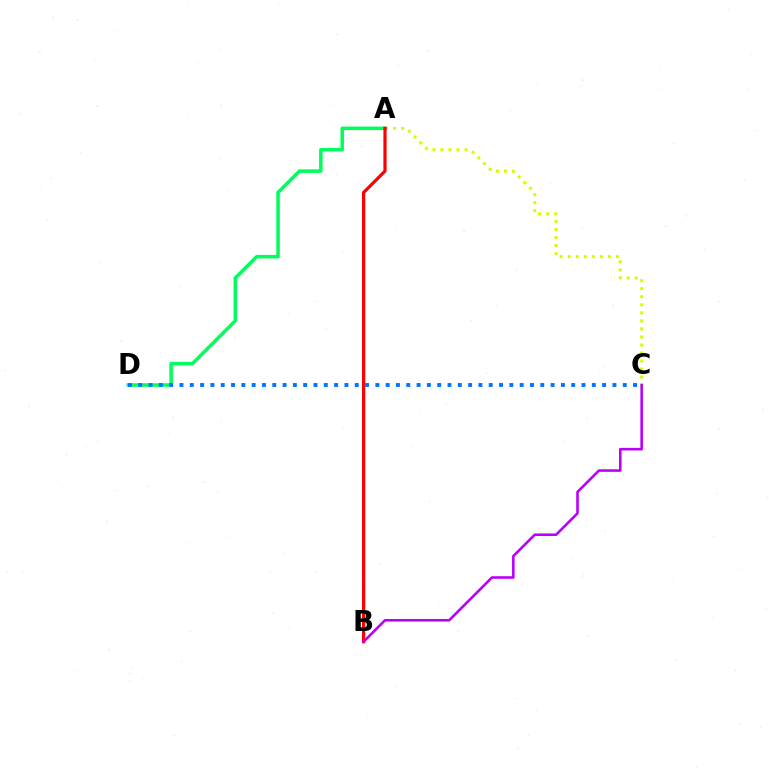{('A', 'C'): [{'color': '#d1ff00', 'line_style': 'dotted', 'thickness': 2.18}], ('A', 'D'): [{'color': '#00ff5c', 'line_style': 'solid', 'thickness': 2.53}], ('A', 'B'): [{'color': '#ff0000', 'line_style': 'solid', 'thickness': 2.31}], ('C', 'D'): [{'color': '#0074ff', 'line_style': 'dotted', 'thickness': 2.8}], ('B', 'C'): [{'color': '#b900ff', 'line_style': 'solid', 'thickness': 1.86}]}